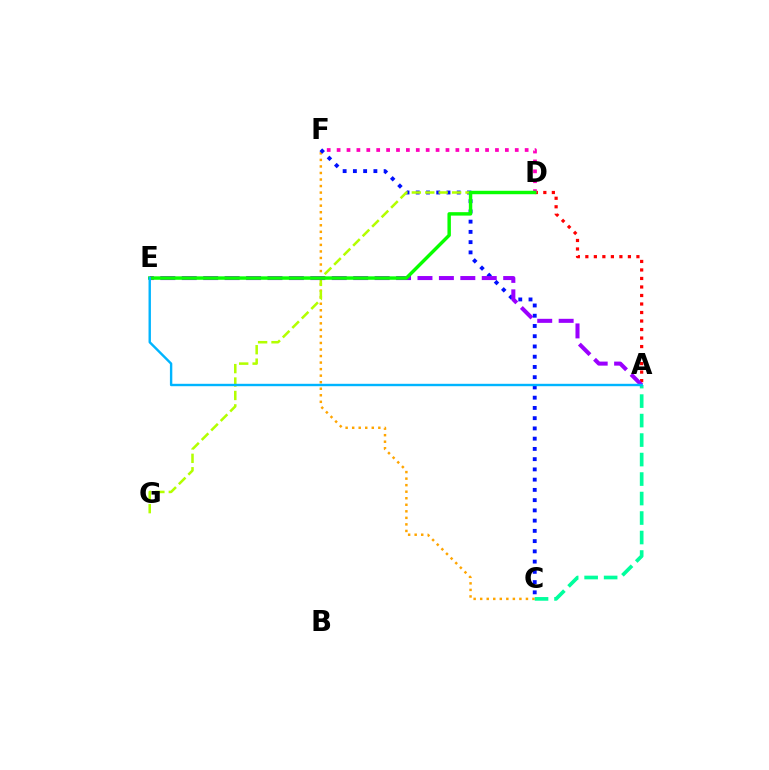{('C', 'F'): [{'color': '#ffa500', 'line_style': 'dotted', 'thickness': 1.78}, {'color': '#0010ff', 'line_style': 'dotted', 'thickness': 2.78}], ('D', 'G'): [{'color': '#b3ff00', 'line_style': 'dashed', 'thickness': 1.82}], ('A', 'C'): [{'color': '#00ff9d', 'line_style': 'dashed', 'thickness': 2.65}], ('A', 'D'): [{'color': '#ff0000', 'line_style': 'dotted', 'thickness': 2.31}], ('D', 'F'): [{'color': '#ff00bd', 'line_style': 'dotted', 'thickness': 2.69}], ('A', 'E'): [{'color': '#9b00ff', 'line_style': 'dashed', 'thickness': 2.91}, {'color': '#00b5ff', 'line_style': 'solid', 'thickness': 1.73}], ('D', 'E'): [{'color': '#08ff00', 'line_style': 'solid', 'thickness': 2.47}]}